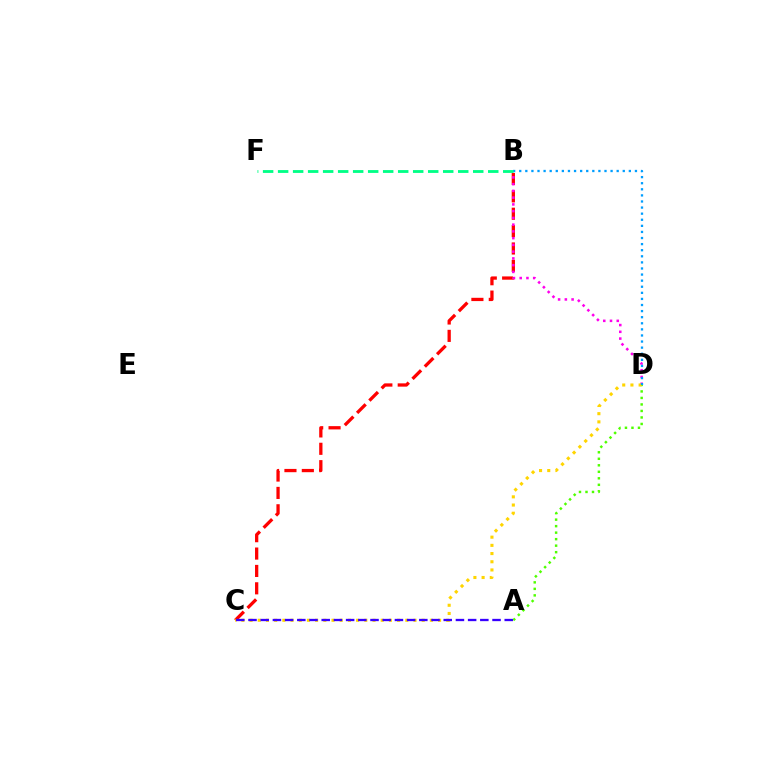{('A', 'D'): [{'color': '#4fff00', 'line_style': 'dotted', 'thickness': 1.77}], ('B', 'C'): [{'color': '#ff0000', 'line_style': 'dashed', 'thickness': 2.36}], ('B', 'D'): [{'color': '#ff00ed', 'line_style': 'dotted', 'thickness': 1.83}, {'color': '#009eff', 'line_style': 'dotted', 'thickness': 1.65}], ('C', 'D'): [{'color': '#ffd500', 'line_style': 'dotted', 'thickness': 2.23}], ('A', 'C'): [{'color': '#3700ff', 'line_style': 'dashed', 'thickness': 1.66}], ('B', 'F'): [{'color': '#00ff86', 'line_style': 'dashed', 'thickness': 2.04}]}